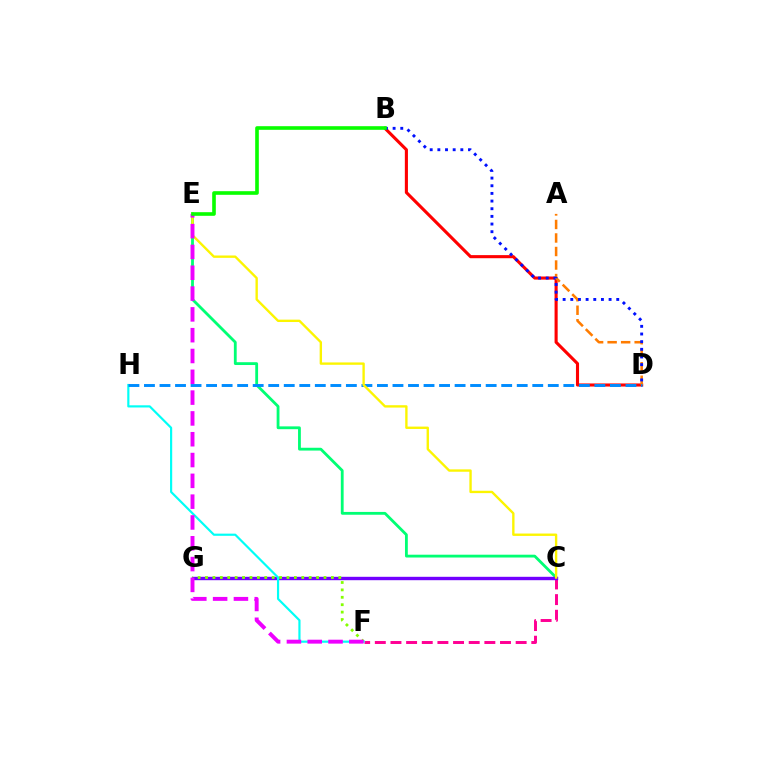{('C', 'F'): [{'color': '#ff0094', 'line_style': 'dashed', 'thickness': 2.13}], ('C', 'E'): [{'color': '#00ff74', 'line_style': 'solid', 'thickness': 2.03}, {'color': '#fcf500', 'line_style': 'solid', 'thickness': 1.7}], ('C', 'G'): [{'color': '#7200ff', 'line_style': 'solid', 'thickness': 2.44}], ('B', 'D'): [{'color': '#ff0000', 'line_style': 'solid', 'thickness': 2.23}, {'color': '#0010ff', 'line_style': 'dotted', 'thickness': 2.08}], ('F', 'G'): [{'color': '#84ff00', 'line_style': 'dotted', 'thickness': 2.01}], ('A', 'D'): [{'color': '#ff7c00', 'line_style': 'dashed', 'thickness': 1.84}], ('F', 'H'): [{'color': '#00fff6', 'line_style': 'solid', 'thickness': 1.57}], ('D', 'H'): [{'color': '#008cff', 'line_style': 'dashed', 'thickness': 2.11}], ('E', 'F'): [{'color': '#ee00ff', 'line_style': 'dashed', 'thickness': 2.83}], ('B', 'E'): [{'color': '#08ff00', 'line_style': 'solid', 'thickness': 2.61}]}